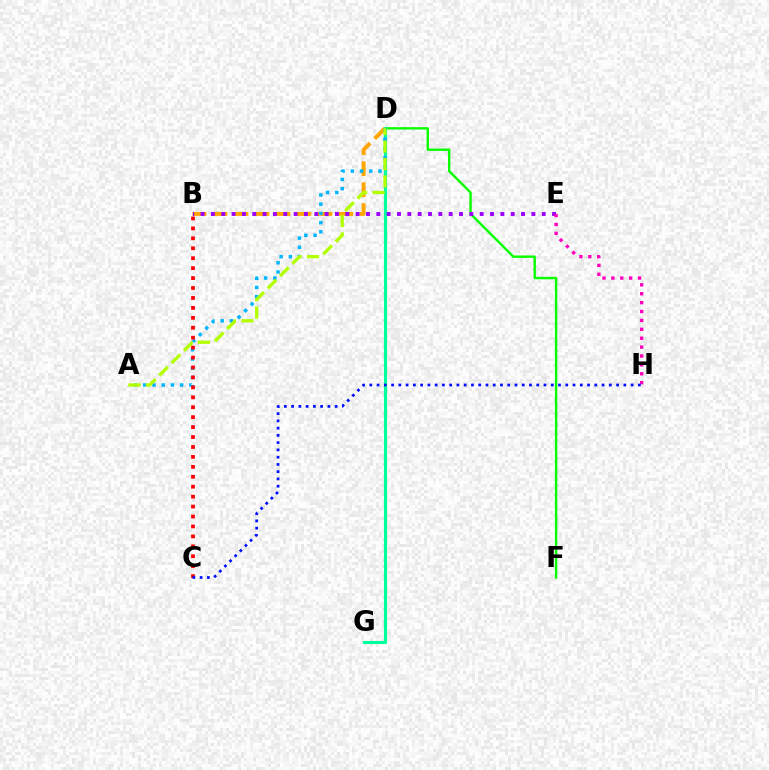{('D', 'F'): [{'color': '#08ff00', 'line_style': 'solid', 'thickness': 1.72}], ('D', 'G'): [{'color': '#00ff9d', 'line_style': 'solid', 'thickness': 2.25}], ('B', 'D'): [{'color': '#ffa500', 'line_style': 'dashed', 'thickness': 2.85}], ('A', 'D'): [{'color': '#00b5ff', 'line_style': 'dotted', 'thickness': 2.5}, {'color': '#b3ff00', 'line_style': 'dashed', 'thickness': 2.37}], ('B', 'E'): [{'color': '#9b00ff', 'line_style': 'dotted', 'thickness': 2.81}], ('B', 'C'): [{'color': '#ff0000', 'line_style': 'dotted', 'thickness': 2.7}], ('E', 'H'): [{'color': '#ff00bd', 'line_style': 'dotted', 'thickness': 2.42}], ('C', 'H'): [{'color': '#0010ff', 'line_style': 'dotted', 'thickness': 1.97}]}